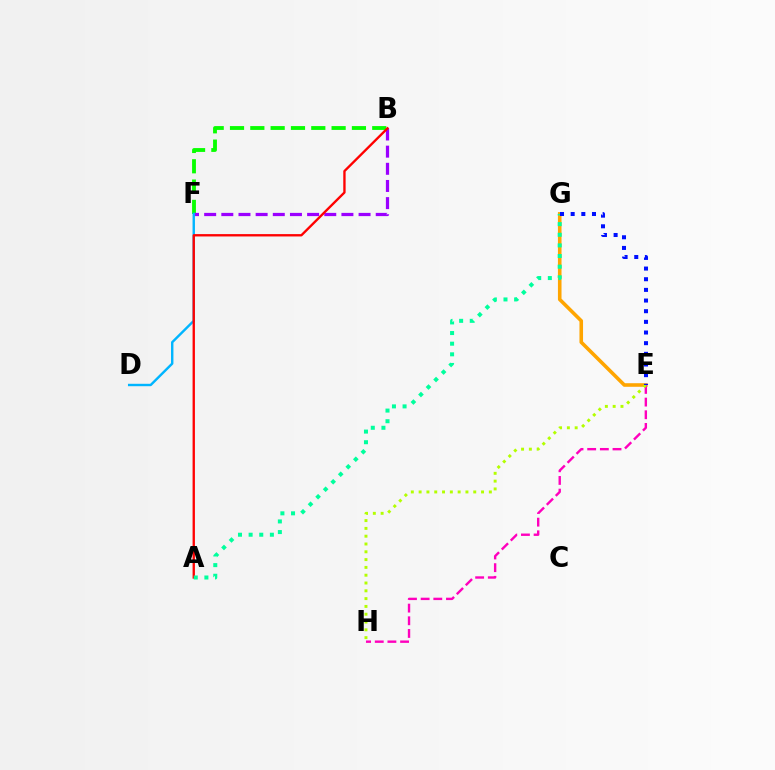{('E', 'G'): [{'color': '#ffa500', 'line_style': 'solid', 'thickness': 2.58}, {'color': '#0010ff', 'line_style': 'dotted', 'thickness': 2.9}], ('B', 'F'): [{'color': '#08ff00', 'line_style': 'dashed', 'thickness': 2.76}, {'color': '#9b00ff', 'line_style': 'dashed', 'thickness': 2.33}], ('E', 'H'): [{'color': '#ff00bd', 'line_style': 'dashed', 'thickness': 1.72}, {'color': '#b3ff00', 'line_style': 'dotted', 'thickness': 2.12}], ('D', 'F'): [{'color': '#00b5ff', 'line_style': 'solid', 'thickness': 1.74}], ('A', 'B'): [{'color': '#ff0000', 'line_style': 'solid', 'thickness': 1.69}], ('A', 'G'): [{'color': '#00ff9d', 'line_style': 'dotted', 'thickness': 2.89}]}